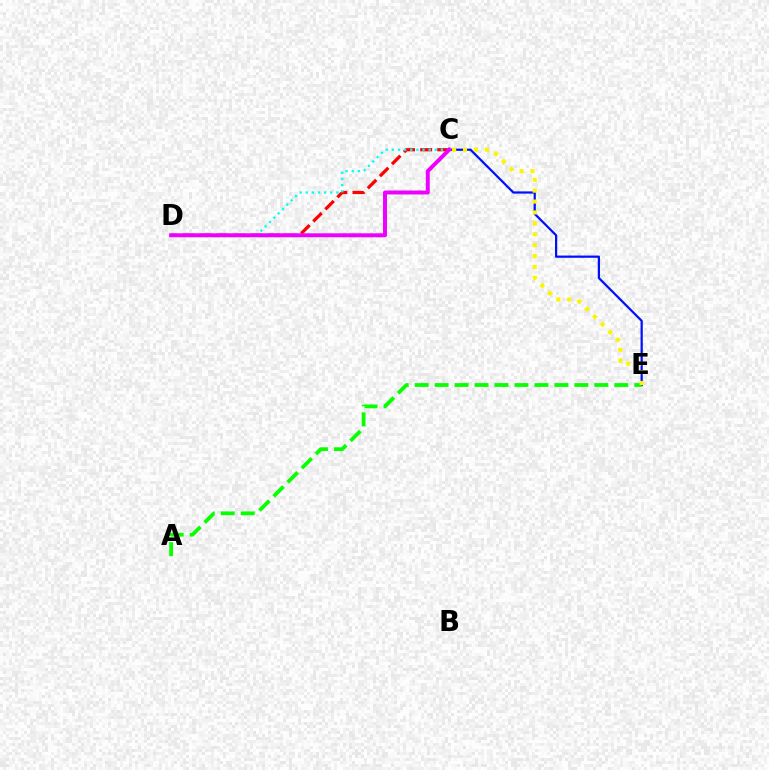{('C', 'D'): [{'color': '#ff0000', 'line_style': 'dashed', 'thickness': 2.32}, {'color': '#00fff6', 'line_style': 'dotted', 'thickness': 1.66}, {'color': '#ee00ff', 'line_style': 'solid', 'thickness': 2.85}], ('C', 'E'): [{'color': '#0010ff', 'line_style': 'solid', 'thickness': 1.61}, {'color': '#fcf500', 'line_style': 'dotted', 'thickness': 2.96}], ('A', 'E'): [{'color': '#08ff00', 'line_style': 'dashed', 'thickness': 2.71}]}